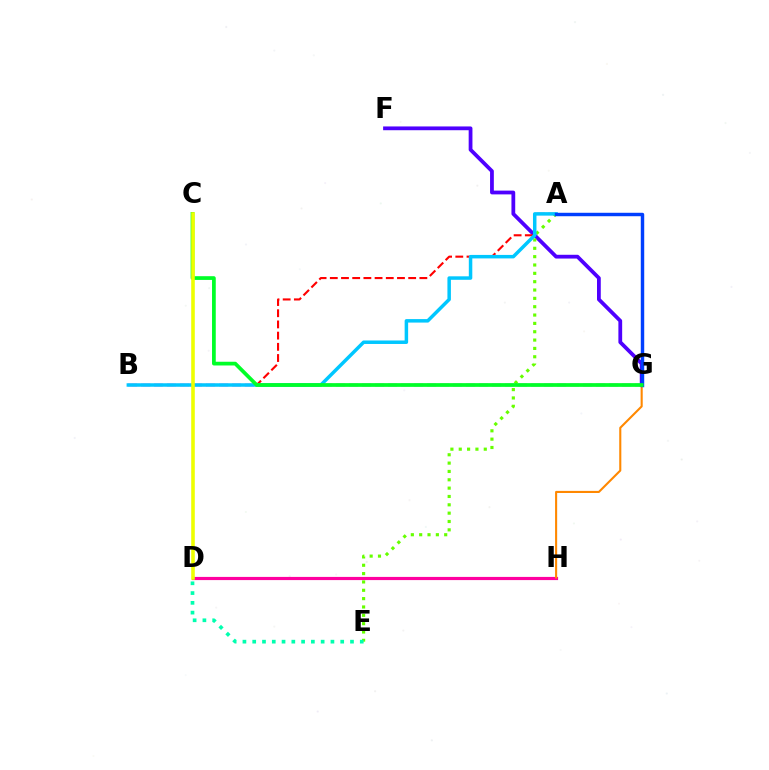{('F', 'G'): [{'color': '#4f00ff', 'line_style': 'solid', 'thickness': 2.72}], ('D', 'H'): [{'color': '#ff00a0', 'line_style': 'solid', 'thickness': 2.28}], ('A', 'E'): [{'color': '#66ff00', 'line_style': 'dotted', 'thickness': 2.27}], ('G', 'H'): [{'color': '#ff8800', 'line_style': 'solid', 'thickness': 1.51}], ('A', 'B'): [{'color': '#ff0000', 'line_style': 'dashed', 'thickness': 1.52}, {'color': '#00c7ff', 'line_style': 'solid', 'thickness': 2.51}], ('D', 'E'): [{'color': '#00ffaf', 'line_style': 'dotted', 'thickness': 2.66}], ('B', 'G'): [{'color': '#d600ff', 'line_style': 'dashed', 'thickness': 1.77}], ('A', 'G'): [{'color': '#003fff', 'line_style': 'solid', 'thickness': 2.48}], ('C', 'G'): [{'color': '#00ff27', 'line_style': 'solid', 'thickness': 2.68}], ('C', 'D'): [{'color': '#eeff00', 'line_style': 'solid', 'thickness': 2.58}]}